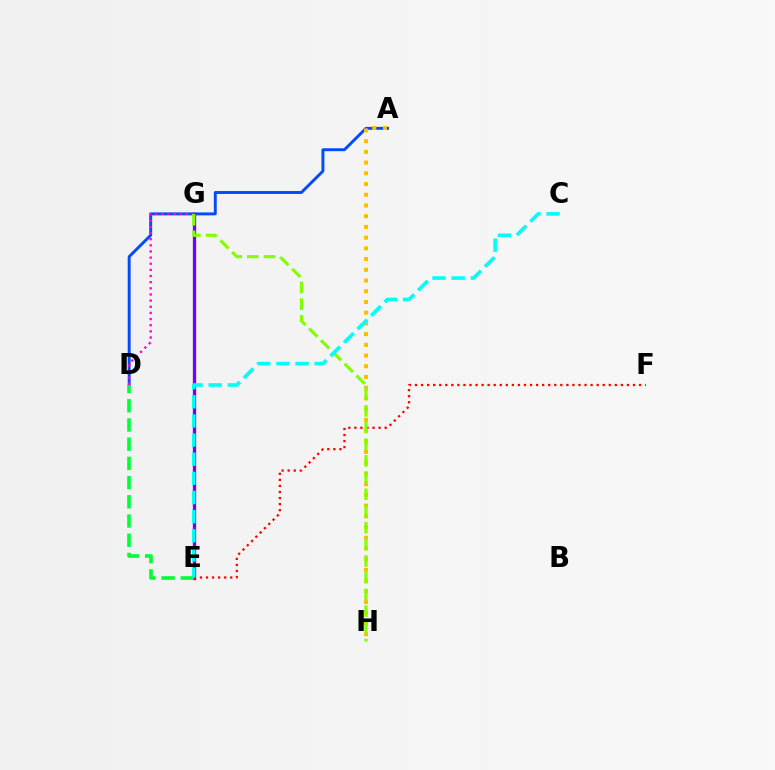{('A', 'D'): [{'color': '#004bff', 'line_style': 'solid', 'thickness': 2.11}], ('D', 'G'): [{'color': '#ff00cf', 'line_style': 'dotted', 'thickness': 1.67}], ('E', 'G'): [{'color': '#7200ff', 'line_style': 'solid', 'thickness': 2.38}], ('E', 'F'): [{'color': '#ff0000', 'line_style': 'dotted', 'thickness': 1.65}], ('A', 'H'): [{'color': '#ffbd00', 'line_style': 'dotted', 'thickness': 2.91}], ('D', 'E'): [{'color': '#00ff39', 'line_style': 'dashed', 'thickness': 2.61}], ('G', 'H'): [{'color': '#84ff00', 'line_style': 'dashed', 'thickness': 2.27}], ('C', 'E'): [{'color': '#00fff6', 'line_style': 'dashed', 'thickness': 2.6}]}